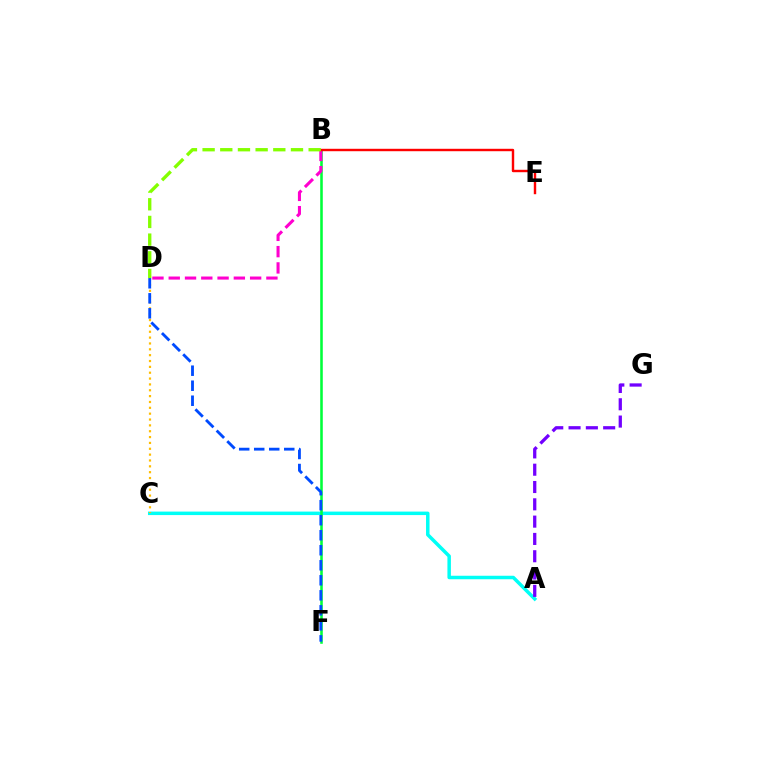{('A', 'C'): [{'color': '#00fff6', 'line_style': 'solid', 'thickness': 2.51}], ('B', 'F'): [{'color': '#00ff39', 'line_style': 'solid', 'thickness': 1.85}], ('C', 'D'): [{'color': '#ffbd00', 'line_style': 'dotted', 'thickness': 1.59}], ('B', 'D'): [{'color': '#ff00cf', 'line_style': 'dashed', 'thickness': 2.21}, {'color': '#84ff00', 'line_style': 'dashed', 'thickness': 2.4}], ('D', 'F'): [{'color': '#004bff', 'line_style': 'dashed', 'thickness': 2.04}], ('B', 'E'): [{'color': '#ff0000', 'line_style': 'solid', 'thickness': 1.74}], ('A', 'G'): [{'color': '#7200ff', 'line_style': 'dashed', 'thickness': 2.35}]}